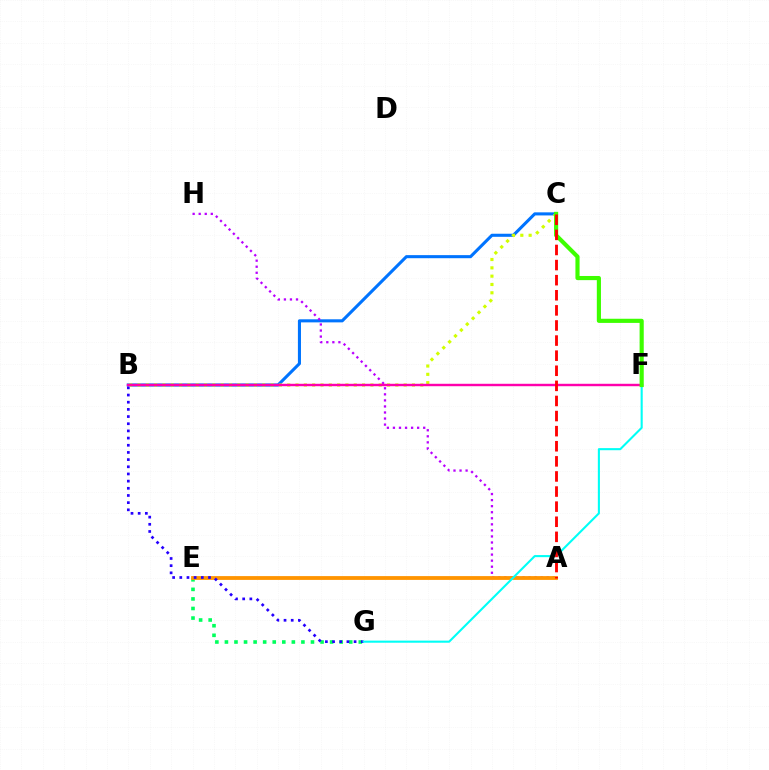{('B', 'C'): [{'color': '#0074ff', 'line_style': 'solid', 'thickness': 2.22}, {'color': '#d1ff00', 'line_style': 'dotted', 'thickness': 2.26}], ('E', 'G'): [{'color': '#00ff5c', 'line_style': 'dotted', 'thickness': 2.6}], ('A', 'H'): [{'color': '#b900ff', 'line_style': 'dotted', 'thickness': 1.64}], ('A', 'E'): [{'color': '#ff9400', 'line_style': 'solid', 'thickness': 2.74}], ('B', 'G'): [{'color': '#2500ff', 'line_style': 'dotted', 'thickness': 1.95}], ('B', 'F'): [{'color': '#ff00ac', 'line_style': 'solid', 'thickness': 1.75}], ('F', 'G'): [{'color': '#00fff6', 'line_style': 'solid', 'thickness': 1.51}], ('C', 'F'): [{'color': '#3dff00', 'line_style': 'solid', 'thickness': 2.99}], ('A', 'C'): [{'color': '#ff0000', 'line_style': 'dashed', 'thickness': 2.05}]}